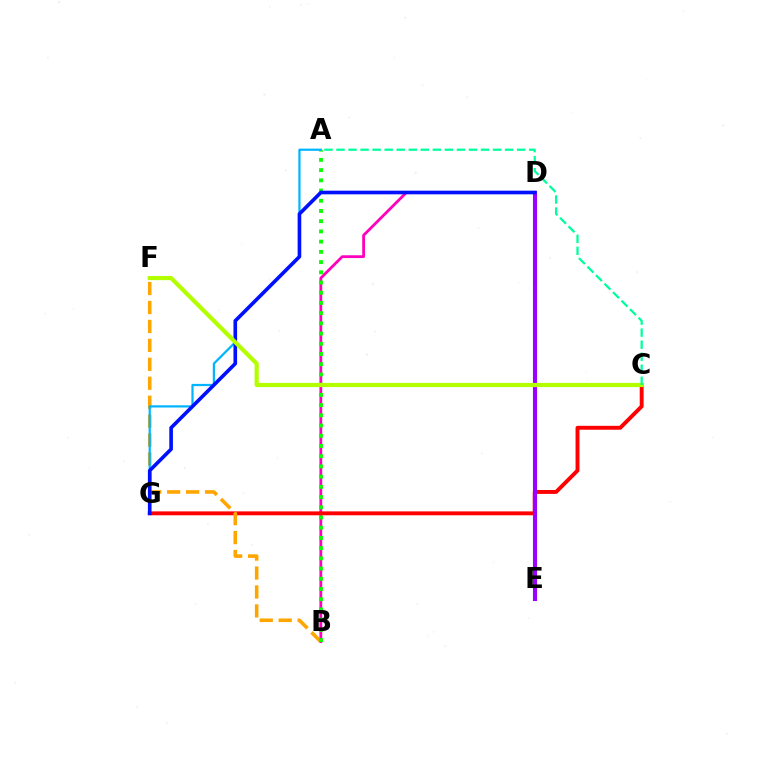{('B', 'D'): [{'color': '#ff00bd', 'line_style': 'solid', 'thickness': 2.01}], ('C', 'G'): [{'color': '#ff0000', 'line_style': 'solid', 'thickness': 2.81}], ('B', 'F'): [{'color': '#ffa500', 'line_style': 'dashed', 'thickness': 2.57}], ('D', 'E'): [{'color': '#9b00ff', 'line_style': 'solid', 'thickness': 2.95}], ('A', 'B'): [{'color': '#08ff00', 'line_style': 'dotted', 'thickness': 2.78}], ('A', 'G'): [{'color': '#00b5ff', 'line_style': 'solid', 'thickness': 1.6}], ('D', 'G'): [{'color': '#0010ff', 'line_style': 'solid', 'thickness': 2.61}], ('C', 'F'): [{'color': '#b3ff00', 'line_style': 'solid', 'thickness': 3.0}], ('A', 'C'): [{'color': '#00ff9d', 'line_style': 'dashed', 'thickness': 1.64}]}